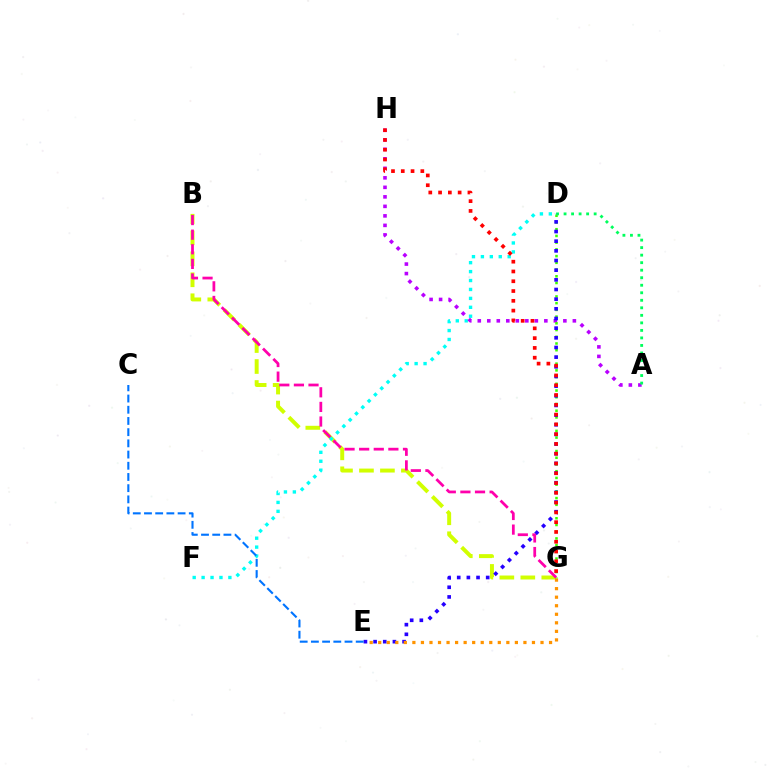{('B', 'G'): [{'color': '#d1ff00', 'line_style': 'dashed', 'thickness': 2.85}, {'color': '#ff00ac', 'line_style': 'dashed', 'thickness': 1.98}], ('D', 'F'): [{'color': '#00fff6', 'line_style': 'dotted', 'thickness': 2.43}], ('A', 'H'): [{'color': '#b900ff', 'line_style': 'dotted', 'thickness': 2.58}], ('D', 'G'): [{'color': '#3dff00', 'line_style': 'dotted', 'thickness': 1.83}], ('A', 'D'): [{'color': '#00ff5c', 'line_style': 'dotted', 'thickness': 2.04}], ('D', 'E'): [{'color': '#2500ff', 'line_style': 'dotted', 'thickness': 2.62}], ('C', 'E'): [{'color': '#0074ff', 'line_style': 'dashed', 'thickness': 1.52}], ('G', 'H'): [{'color': '#ff0000', 'line_style': 'dotted', 'thickness': 2.66}], ('E', 'G'): [{'color': '#ff9400', 'line_style': 'dotted', 'thickness': 2.32}]}